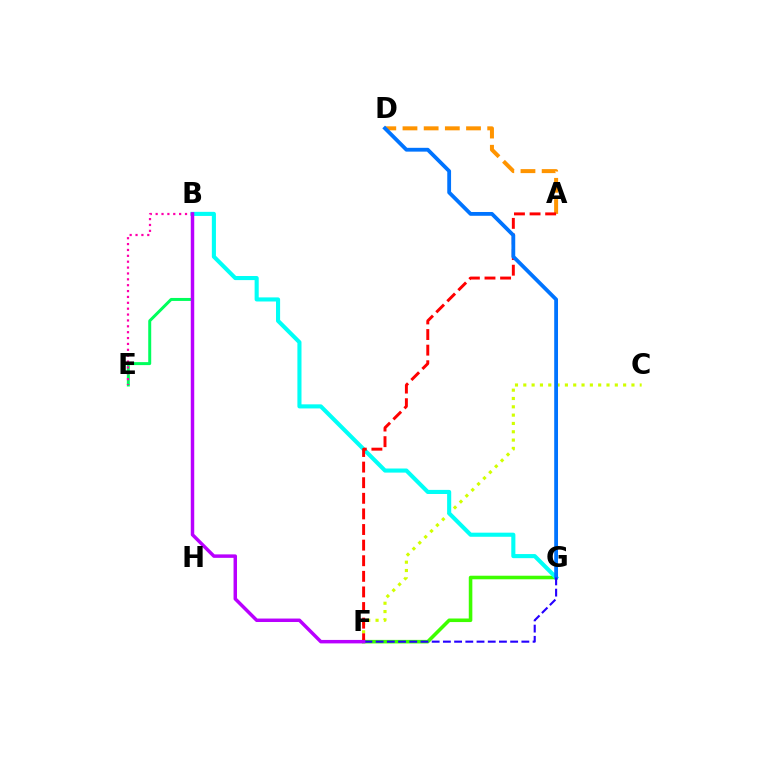{('A', 'D'): [{'color': '#ff9400', 'line_style': 'dashed', 'thickness': 2.88}], ('C', 'F'): [{'color': '#d1ff00', 'line_style': 'dotted', 'thickness': 2.26}], ('F', 'G'): [{'color': '#3dff00', 'line_style': 'solid', 'thickness': 2.57}, {'color': '#2500ff', 'line_style': 'dashed', 'thickness': 1.52}], ('B', 'E'): [{'color': '#00ff5c', 'line_style': 'solid', 'thickness': 2.14}, {'color': '#ff00ac', 'line_style': 'dotted', 'thickness': 1.6}], ('B', 'G'): [{'color': '#00fff6', 'line_style': 'solid', 'thickness': 2.95}], ('A', 'F'): [{'color': '#ff0000', 'line_style': 'dashed', 'thickness': 2.12}], ('D', 'G'): [{'color': '#0074ff', 'line_style': 'solid', 'thickness': 2.74}], ('B', 'F'): [{'color': '#b900ff', 'line_style': 'solid', 'thickness': 2.5}]}